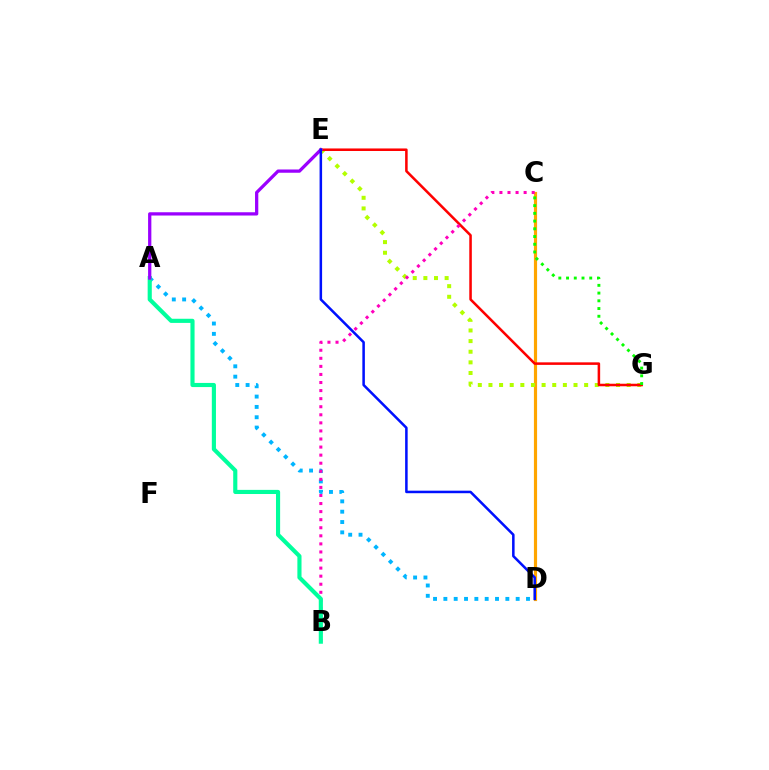{('C', 'D'): [{'color': '#ffa500', 'line_style': 'solid', 'thickness': 2.28}], ('E', 'G'): [{'color': '#b3ff00', 'line_style': 'dotted', 'thickness': 2.89}, {'color': '#ff0000', 'line_style': 'solid', 'thickness': 1.83}], ('A', 'D'): [{'color': '#00b5ff', 'line_style': 'dotted', 'thickness': 2.81}], ('B', 'C'): [{'color': '#ff00bd', 'line_style': 'dotted', 'thickness': 2.19}], ('A', 'B'): [{'color': '#00ff9d', 'line_style': 'solid', 'thickness': 2.98}], ('A', 'E'): [{'color': '#9b00ff', 'line_style': 'solid', 'thickness': 2.35}], ('C', 'G'): [{'color': '#08ff00', 'line_style': 'dotted', 'thickness': 2.1}], ('D', 'E'): [{'color': '#0010ff', 'line_style': 'solid', 'thickness': 1.82}]}